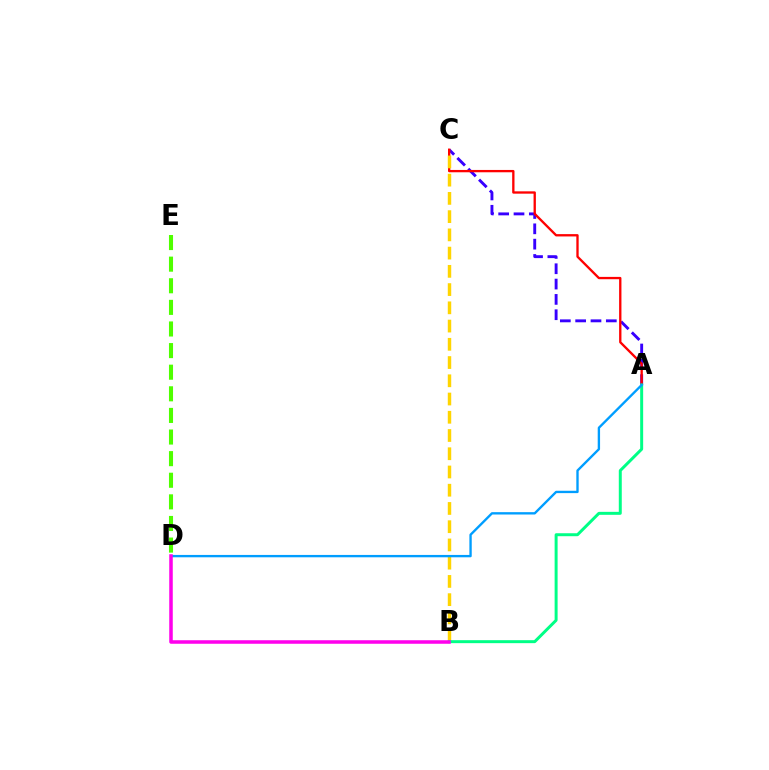{('A', 'C'): [{'color': '#3700ff', 'line_style': 'dashed', 'thickness': 2.08}, {'color': '#ff0000', 'line_style': 'solid', 'thickness': 1.67}], ('B', 'C'): [{'color': '#ffd500', 'line_style': 'dashed', 'thickness': 2.48}], ('A', 'B'): [{'color': '#00ff86', 'line_style': 'solid', 'thickness': 2.14}], ('A', 'D'): [{'color': '#009eff', 'line_style': 'solid', 'thickness': 1.7}], ('D', 'E'): [{'color': '#4fff00', 'line_style': 'dashed', 'thickness': 2.94}], ('B', 'D'): [{'color': '#ff00ed', 'line_style': 'solid', 'thickness': 2.54}]}